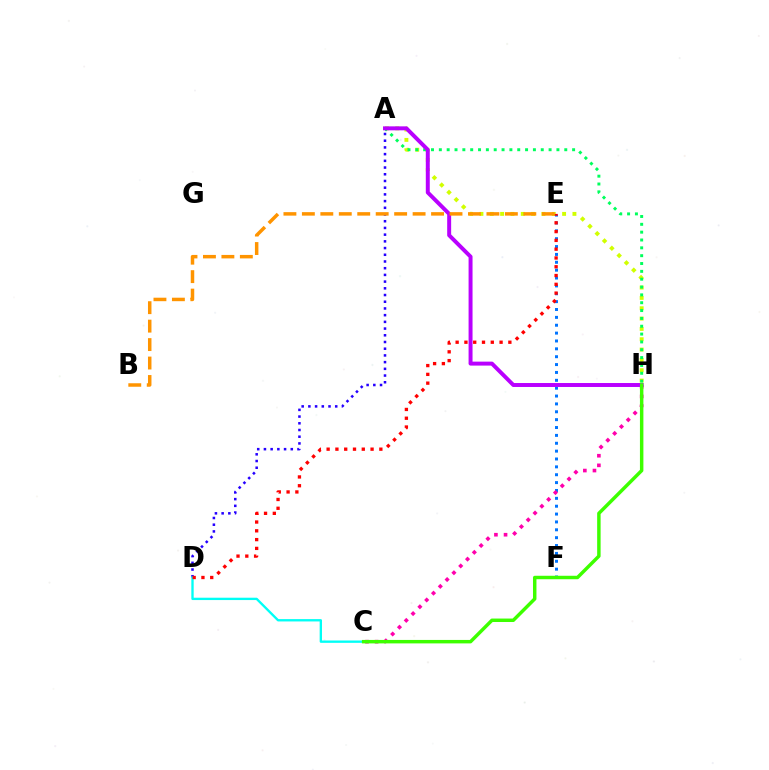{('A', 'H'): [{'color': '#d1ff00', 'line_style': 'dotted', 'thickness': 2.81}, {'color': '#00ff5c', 'line_style': 'dotted', 'thickness': 2.13}, {'color': '#b900ff', 'line_style': 'solid', 'thickness': 2.85}], ('A', 'D'): [{'color': '#2500ff', 'line_style': 'dotted', 'thickness': 1.82}], ('E', 'F'): [{'color': '#0074ff', 'line_style': 'dotted', 'thickness': 2.14}], ('C', 'D'): [{'color': '#00fff6', 'line_style': 'solid', 'thickness': 1.69}], ('D', 'E'): [{'color': '#ff0000', 'line_style': 'dotted', 'thickness': 2.39}], ('C', 'H'): [{'color': '#ff00ac', 'line_style': 'dotted', 'thickness': 2.62}, {'color': '#3dff00', 'line_style': 'solid', 'thickness': 2.49}], ('B', 'E'): [{'color': '#ff9400', 'line_style': 'dashed', 'thickness': 2.51}]}